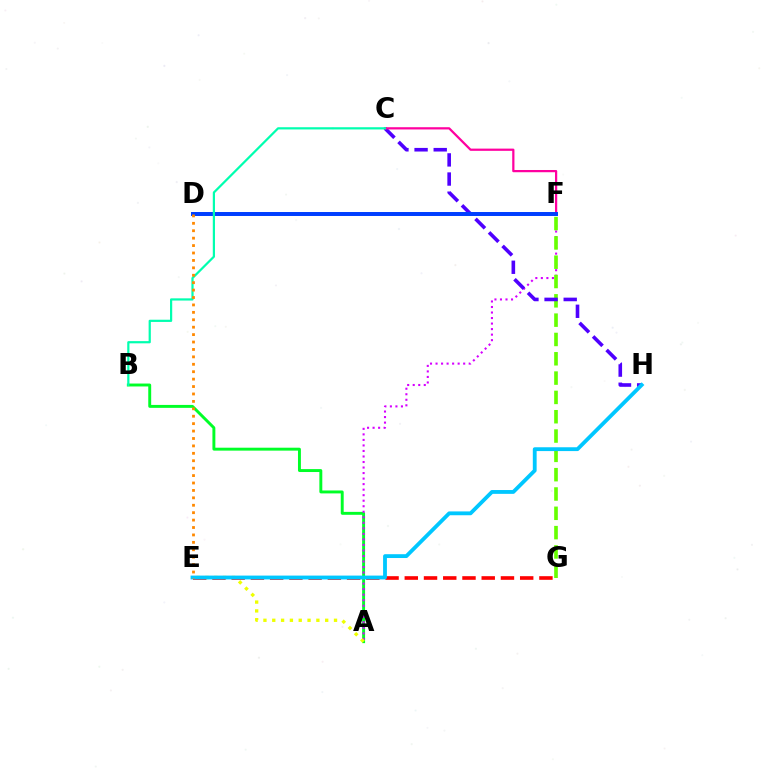{('A', 'B'): [{'color': '#00ff27', 'line_style': 'solid', 'thickness': 2.11}], ('A', 'F'): [{'color': '#d600ff', 'line_style': 'dotted', 'thickness': 1.5}], ('A', 'E'): [{'color': '#eeff00', 'line_style': 'dotted', 'thickness': 2.4}], ('F', 'G'): [{'color': '#66ff00', 'line_style': 'dashed', 'thickness': 2.62}], ('E', 'G'): [{'color': '#ff0000', 'line_style': 'dashed', 'thickness': 2.61}], ('C', 'H'): [{'color': '#4f00ff', 'line_style': 'dashed', 'thickness': 2.6}], ('C', 'F'): [{'color': '#ff00a0', 'line_style': 'solid', 'thickness': 1.61}], ('D', 'F'): [{'color': '#003fff', 'line_style': 'solid', 'thickness': 2.86}], ('B', 'C'): [{'color': '#00ffaf', 'line_style': 'solid', 'thickness': 1.59}], ('E', 'H'): [{'color': '#00c7ff', 'line_style': 'solid', 'thickness': 2.75}], ('D', 'E'): [{'color': '#ff8800', 'line_style': 'dotted', 'thickness': 2.02}]}